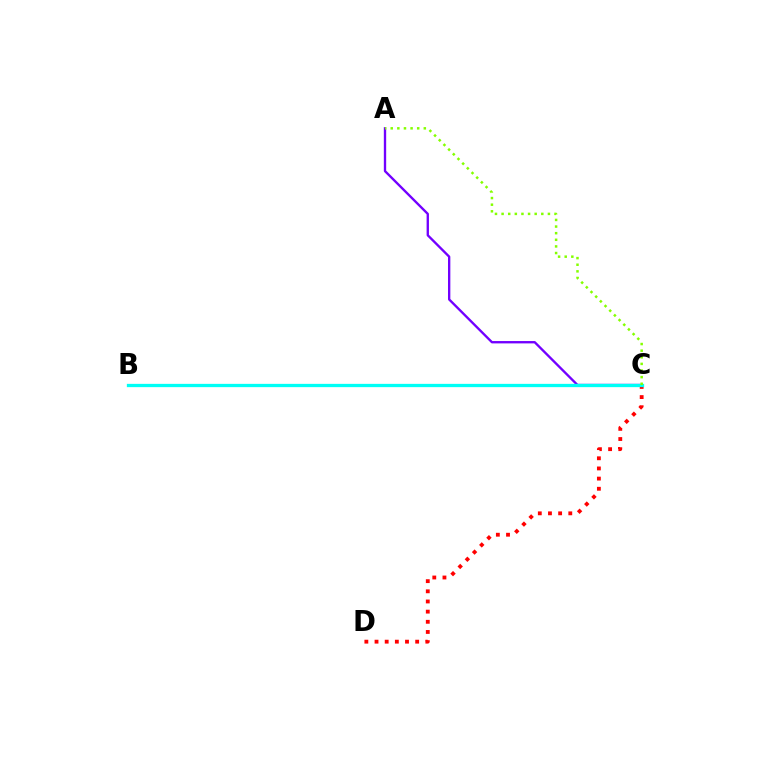{('C', 'D'): [{'color': '#ff0000', 'line_style': 'dotted', 'thickness': 2.76}], ('A', 'C'): [{'color': '#7200ff', 'line_style': 'solid', 'thickness': 1.69}, {'color': '#84ff00', 'line_style': 'dotted', 'thickness': 1.8}], ('B', 'C'): [{'color': '#00fff6', 'line_style': 'solid', 'thickness': 2.37}]}